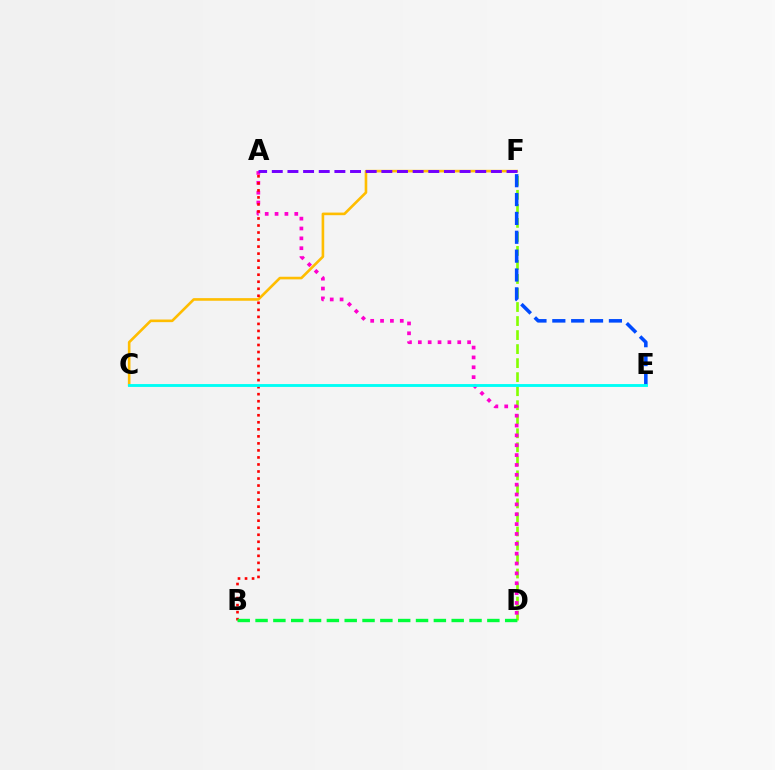{('D', 'F'): [{'color': '#84ff00', 'line_style': 'dashed', 'thickness': 1.91}], ('C', 'F'): [{'color': '#ffbd00', 'line_style': 'solid', 'thickness': 1.89}], ('A', 'D'): [{'color': '#ff00cf', 'line_style': 'dotted', 'thickness': 2.68}], ('A', 'B'): [{'color': '#ff0000', 'line_style': 'dotted', 'thickness': 1.91}], ('E', 'F'): [{'color': '#004bff', 'line_style': 'dashed', 'thickness': 2.56}], ('A', 'F'): [{'color': '#7200ff', 'line_style': 'dashed', 'thickness': 2.13}], ('C', 'E'): [{'color': '#00fff6', 'line_style': 'solid', 'thickness': 2.07}], ('B', 'D'): [{'color': '#00ff39', 'line_style': 'dashed', 'thickness': 2.42}]}